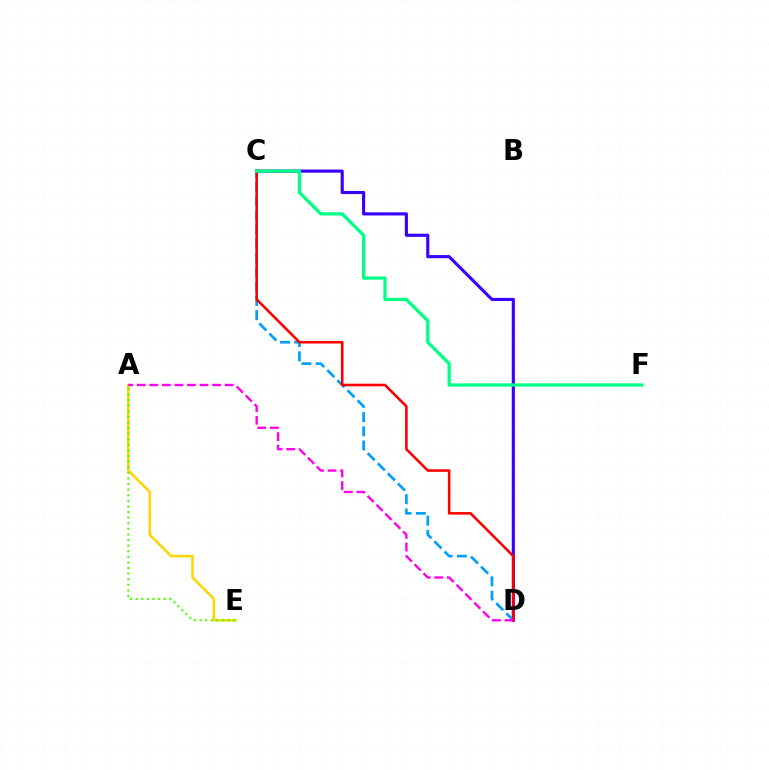{('C', 'D'): [{'color': '#3700ff', 'line_style': 'solid', 'thickness': 2.25}, {'color': '#009eff', 'line_style': 'dashed', 'thickness': 1.94}, {'color': '#ff0000', 'line_style': 'solid', 'thickness': 1.86}], ('A', 'E'): [{'color': '#ffd500', 'line_style': 'solid', 'thickness': 1.82}, {'color': '#4fff00', 'line_style': 'dotted', 'thickness': 1.52}], ('A', 'D'): [{'color': '#ff00ed', 'line_style': 'dashed', 'thickness': 1.71}], ('C', 'F'): [{'color': '#00ff86', 'line_style': 'solid', 'thickness': 2.35}]}